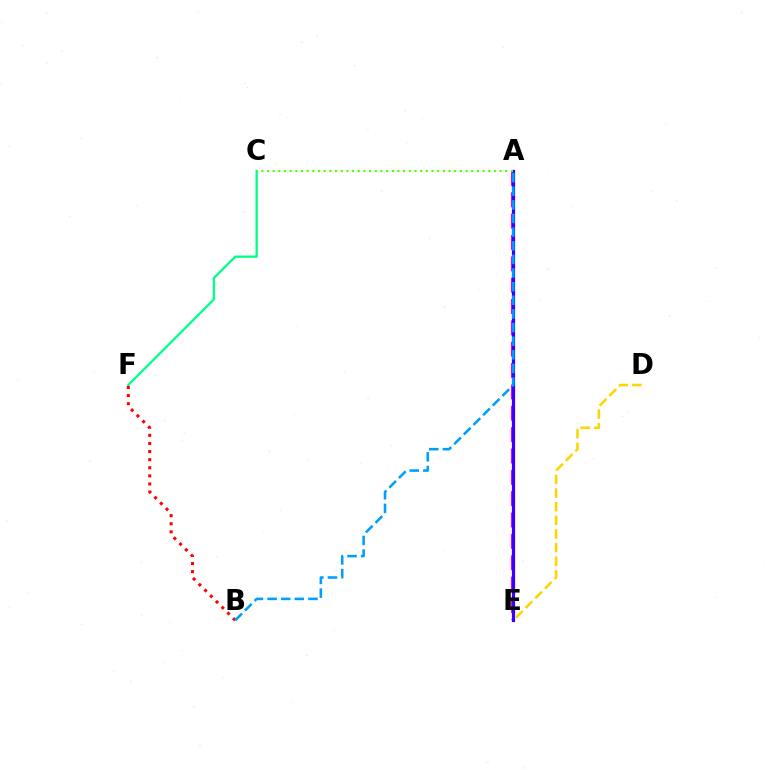{('A', 'E'): [{'color': '#ff00ed', 'line_style': 'dashed', 'thickness': 2.9}, {'color': '#3700ff', 'line_style': 'solid', 'thickness': 2.31}], ('C', 'F'): [{'color': '#00ff86', 'line_style': 'solid', 'thickness': 1.65}], ('B', 'F'): [{'color': '#ff0000', 'line_style': 'dotted', 'thickness': 2.2}], ('A', 'B'): [{'color': '#009eff', 'line_style': 'dashed', 'thickness': 1.85}], ('D', 'E'): [{'color': '#ffd500', 'line_style': 'dashed', 'thickness': 1.85}], ('A', 'C'): [{'color': '#4fff00', 'line_style': 'dotted', 'thickness': 1.54}]}